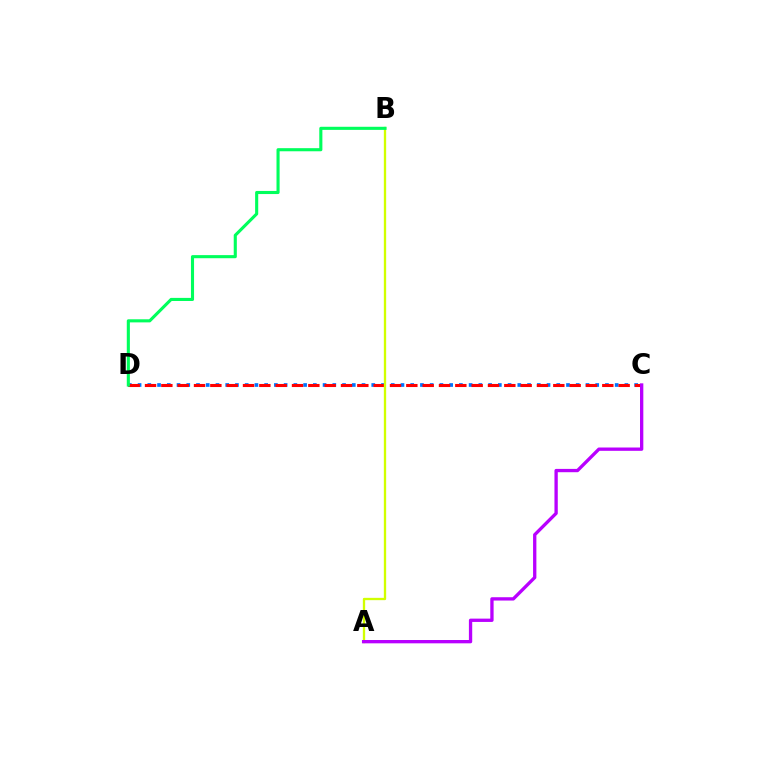{('C', 'D'): [{'color': '#0074ff', 'line_style': 'dotted', 'thickness': 2.65}, {'color': '#ff0000', 'line_style': 'dashed', 'thickness': 2.22}], ('A', 'B'): [{'color': '#d1ff00', 'line_style': 'solid', 'thickness': 1.67}], ('B', 'D'): [{'color': '#00ff5c', 'line_style': 'solid', 'thickness': 2.23}], ('A', 'C'): [{'color': '#b900ff', 'line_style': 'solid', 'thickness': 2.39}]}